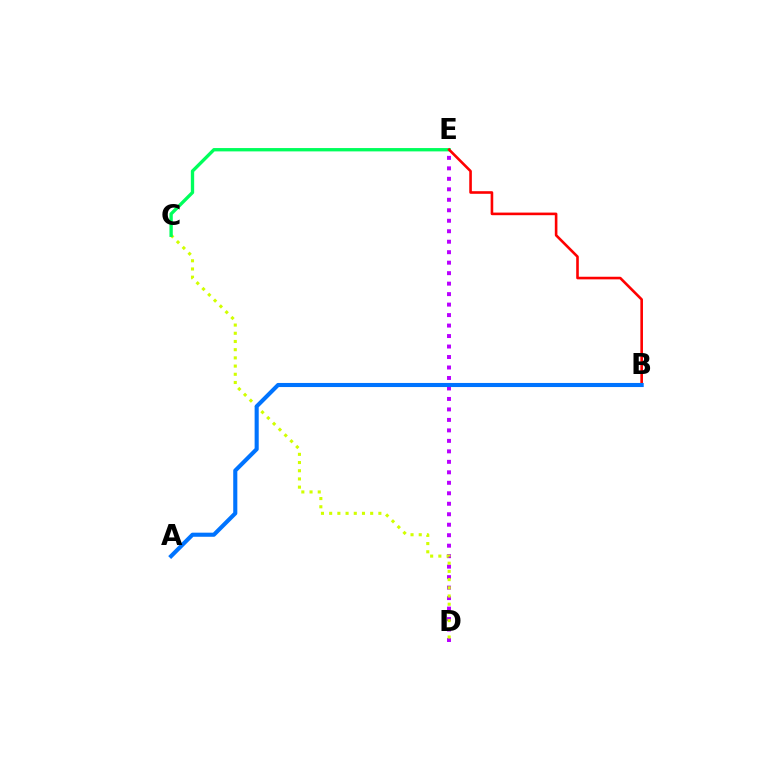{('D', 'E'): [{'color': '#b900ff', 'line_style': 'dotted', 'thickness': 2.85}], ('C', 'D'): [{'color': '#d1ff00', 'line_style': 'dotted', 'thickness': 2.23}], ('C', 'E'): [{'color': '#00ff5c', 'line_style': 'solid', 'thickness': 2.4}], ('B', 'E'): [{'color': '#ff0000', 'line_style': 'solid', 'thickness': 1.88}], ('A', 'B'): [{'color': '#0074ff', 'line_style': 'solid', 'thickness': 2.95}]}